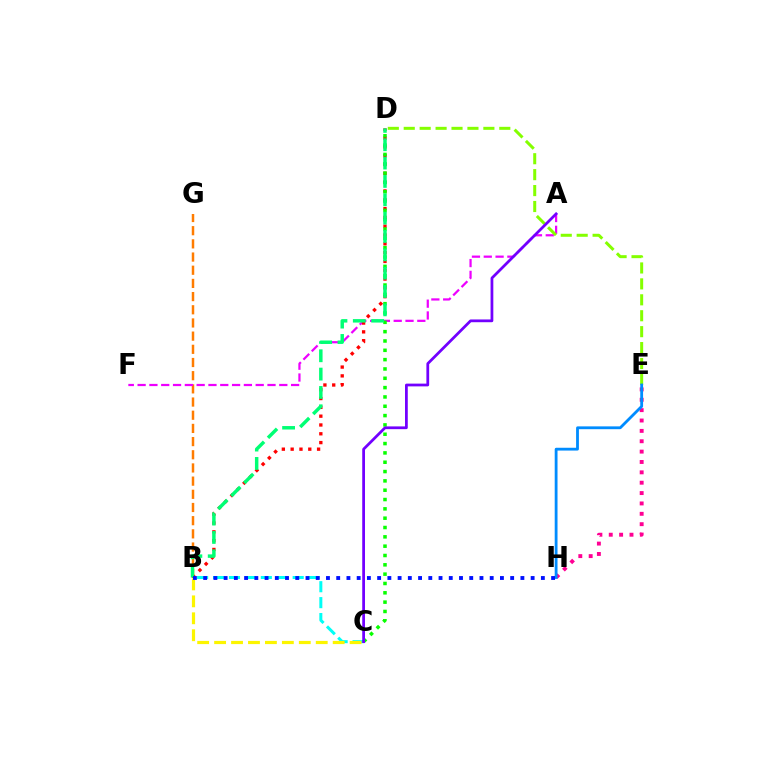{('B', 'C'): [{'color': '#00fff6', 'line_style': 'dashed', 'thickness': 2.16}, {'color': '#fcf500', 'line_style': 'dashed', 'thickness': 2.3}], ('E', 'H'): [{'color': '#ff0094', 'line_style': 'dotted', 'thickness': 2.82}, {'color': '#008cff', 'line_style': 'solid', 'thickness': 2.02}], ('B', 'G'): [{'color': '#ff7c00', 'line_style': 'dashed', 'thickness': 1.79}], ('A', 'F'): [{'color': '#ee00ff', 'line_style': 'dashed', 'thickness': 1.6}], ('B', 'D'): [{'color': '#ff0000', 'line_style': 'dotted', 'thickness': 2.39}, {'color': '#00ff74', 'line_style': 'dashed', 'thickness': 2.49}], ('C', 'D'): [{'color': '#08ff00', 'line_style': 'dotted', 'thickness': 2.53}], ('D', 'E'): [{'color': '#84ff00', 'line_style': 'dashed', 'thickness': 2.16}], ('B', 'H'): [{'color': '#0010ff', 'line_style': 'dotted', 'thickness': 2.78}], ('A', 'C'): [{'color': '#7200ff', 'line_style': 'solid', 'thickness': 1.99}]}